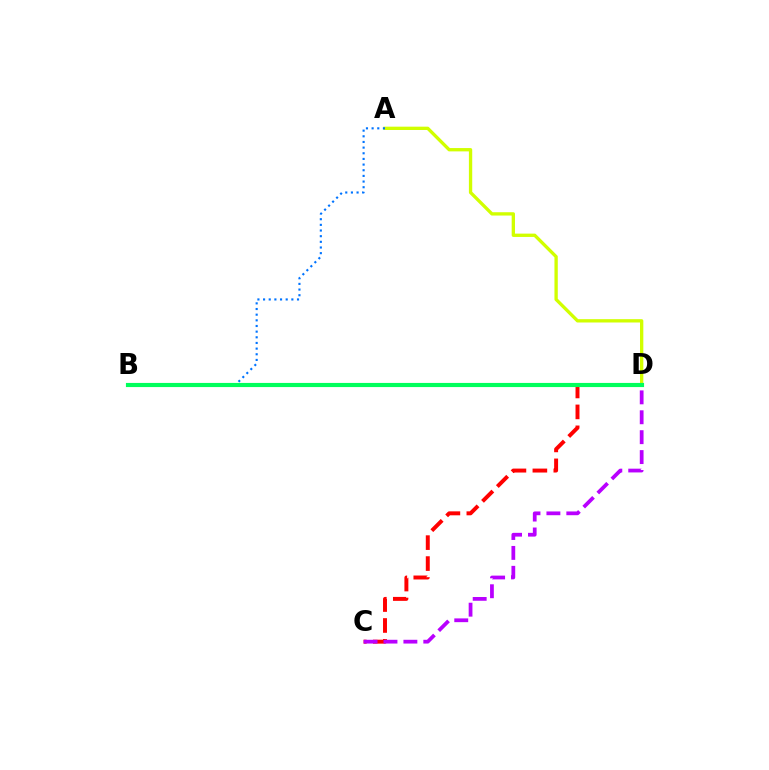{('A', 'D'): [{'color': '#d1ff00', 'line_style': 'solid', 'thickness': 2.39}], ('A', 'B'): [{'color': '#0074ff', 'line_style': 'dotted', 'thickness': 1.54}], ('C', 'D'): [{'color': '#ff0000', 'line_style': 'dashed', 'thickness': 2.84}, {'color': '#b900ff', 'line_style': 'dashed', 'thickness': 2.7}], ('B', 'D'): [{'color': '#00ff5c', 'line_style': 'solid', 'thickness': 2.98}]}